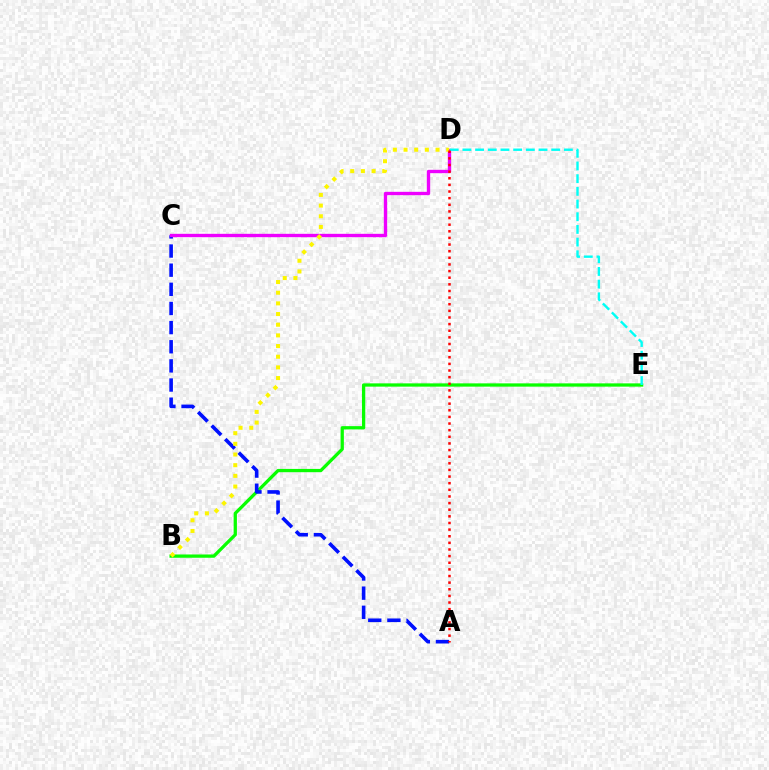{('B', 'E'): [{'color': '#08ff00', 'line_style': 'solid', 'thickness': 2.36}], ('A', 'C'): [{'color': '#0010ff', 'line_style': 'dashed', 'thickness': 2.6}], ('C', 'D'): [{'color': '#ee00ff', 'line_style': 'solid', 'thickness': 2.41}], ('D', 'E'): [{'color': '#00fff6', 'line_style': 'dashed', 'thickness': 1.72}], ('B', 'D'): [{'color': '#fcf500', 'line_style': 'dotted', 'thickness': 2.9}], ('A', 'D'): [{'color': '#ff0000', 'line_style': 'dotted', 'thickness': 1.8}]}